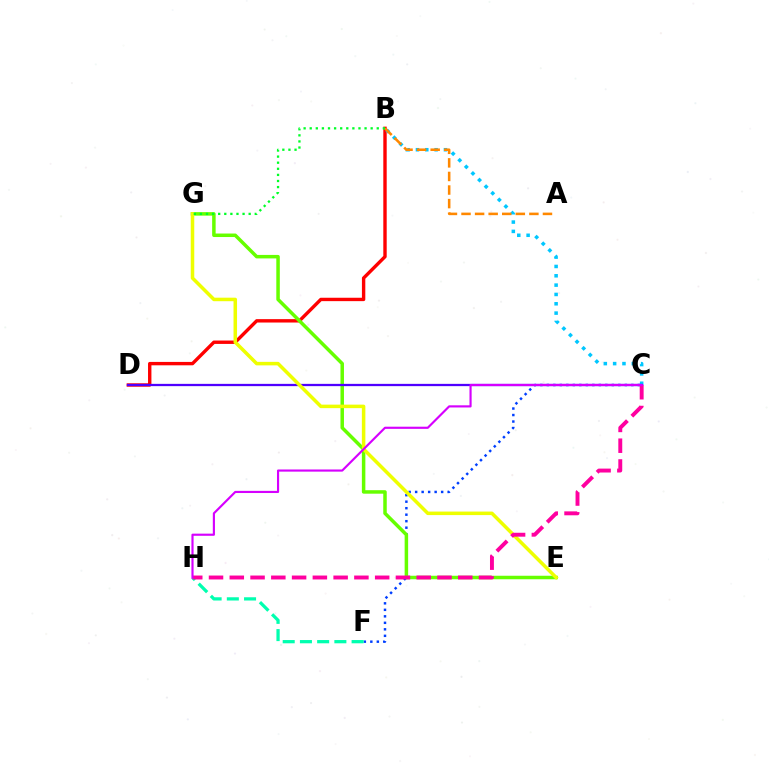{('B', 'D'): [{'color': '#ff0000', 'line_style': 'solid', 'thickness': 2.44}], ('B', 'C'): [{'color': '#00c7ff', 'line_style': 'dotted', 'thickness': 2.54}], ('C', 'F'): [{'color': '#003fff', 'line_style': 'dotted', 'thickness': 1.77}], ('A', 'B'): [{'color': '#ff8800', 'line_style': 'dashed', 'thickness': 1.84}], ('E', 'G'): [{'color': '#66ff00', 'line_style': 'solid', 'thickness': 2.52}, {'color': '#eeff00', 'line_style': 'solid', 'thickness': 2.54}], ('F', 'H'): [{'color': '#00ffaf', 'line_style': 'dashed', 'thickness': 2.34}], ('C', 'D'): [{'color': '#4f00ff', 'line_style': 'solid', 'thickness': 1.64}], ('C', 'H'): [{'color': '#ff00a0', 'line_style': 'dashed', 'thickness': 2.82}, {'color': '#d600ff', 'line_style': 'solid', 'thickness': 1.55}], ('B', 'G'): [{'color': '#00ff27', 'line_style': 'dotted', 'thickness': 1.66}]}